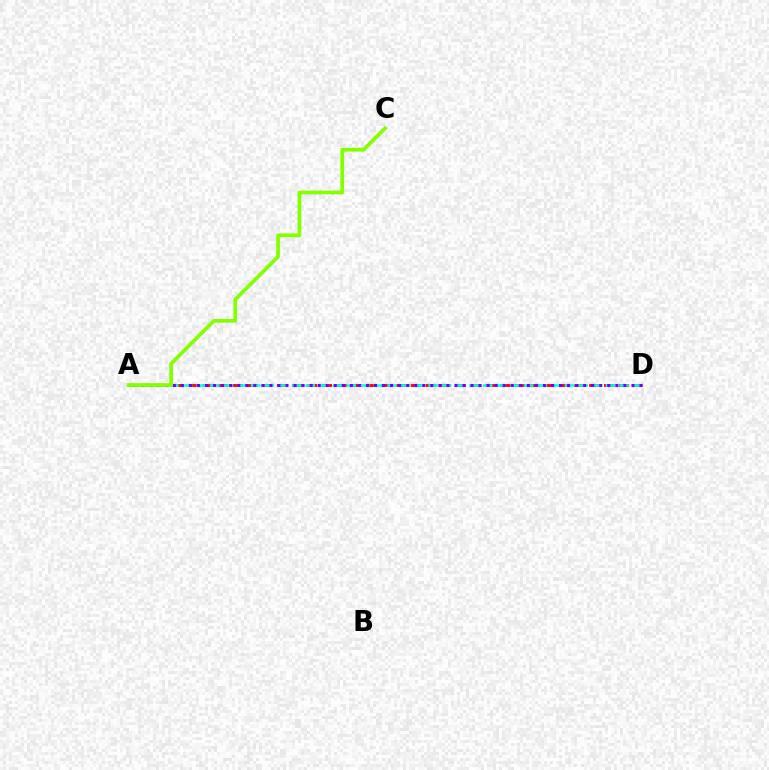{('A', 'D'): [{'color': '#ff0000', 'line_style': 'dashed', 'thickness': 2.02}, {'color': '#00fff6', 'line_style': 'dashed', 'thickness': 1.85}, {'color': '#7200ff', 'line_style': 'dotted', 'thickness': 2.19}], ('A', 'C'): [{'color': '#84ff00', 'line_style': 'solid', 'thickness': 2.68}]}